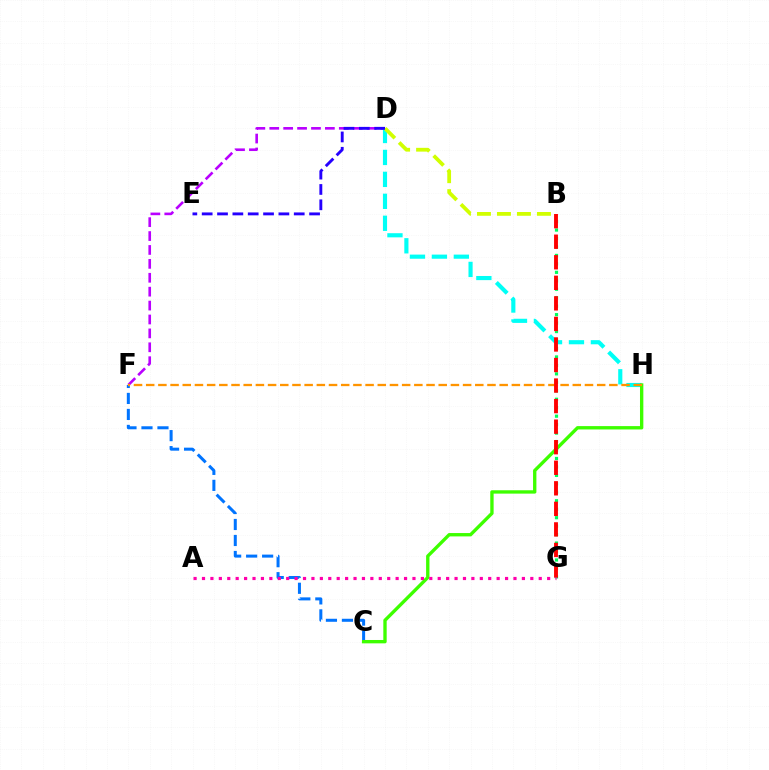{('D', 'F'): [{'color': '#b900ff', 'line_style': 'dashed', 'thickness': 1.89}], ('D', 'H'): [{'color': '#00fff6', 'line_style': 'dashed', 'thickness': 2.98}], ('C', 'F'): [{'color': '#0074ff', 'line_style': 'dashed', 'thickness': 2.17}], ('C', 'H'): [{'color': '#3dff00', 'line_style': 'solid', 'thickness': 2.41}], ('F', 'H'): [{'color': '#ff9400', 'line_style': 'dashed', 'thickness': 1.66}], ('B', 'D'): [{'color': '#d1ff00', 'line_style': 'dashed', 'thickness': 2.72}], ('B', 'G'): [{'color': '#00ff5c', 'line_style': 'dotted', 'thickness': 2.3}, {'color': '#ff0000', 'line_style': 'dashed', 'thickness': 2.79}], ('A', 'G'): [{'color': '#ff00ac', 'line_style': 'dotted', 'thickness': 2.29}], ('D', 'E'): [{'color': '#2500ff', 'line_style': 'dashed', 'thickness': 2.08}]}